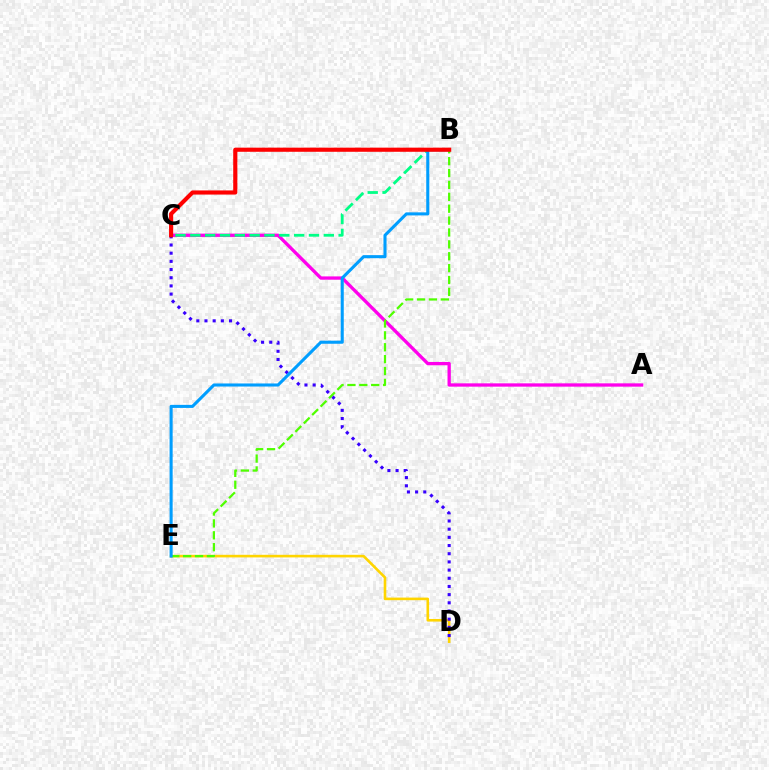{('A', 'C'): [{'color': '#ff00ed', 'line_style': 'solid', 'thickness': 2.38}], ('D', 'E'): [{'color': '#ffd500', 'line_style': 'solid', 'thickness': 1.87}], ('C', 'D'): [{'color': '#3700ff', 'line_style': 'dotted', 'thickness': 2.22}], ('B', 'E'): [{'color': '#4fff00', 'line_style': 'dashed', 'thickness': 1.61}, {'color': '#009eff', 'line_style': 'solid', 'thickness': 2.21}], ('B', 'C'): [{'color': '#00ff86', 'line_style': 'dashed', 'thickness': 2.01}, {'color': '#ff0000', 'line_style': 'solid', 'thickness': 2.97}]}